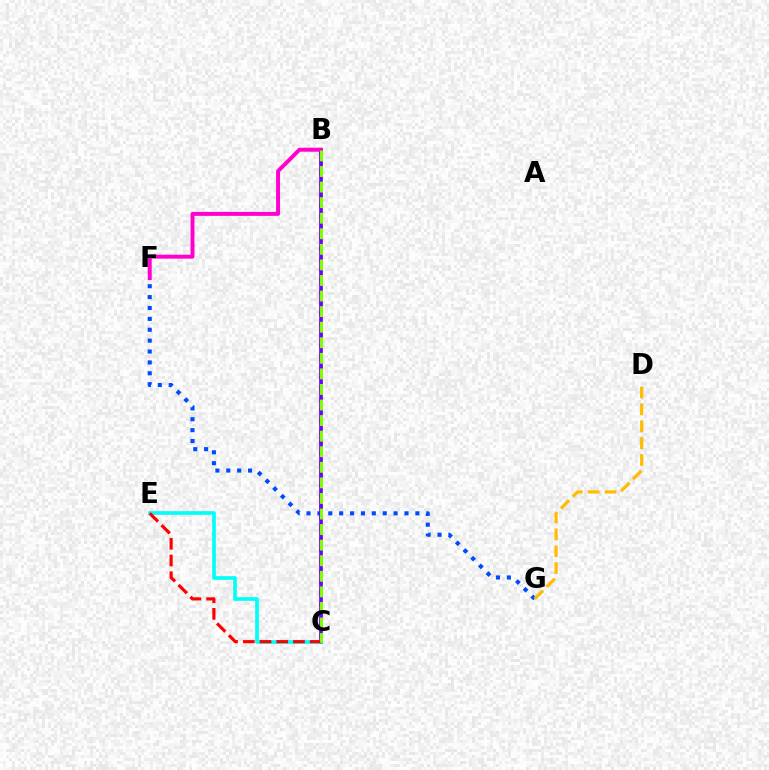{('B', 'C'): [{'color': '#00ff39', 'line_style': 'dotted', 'thickness': 2.92}, {'color': '#7200ff', 'line_style': 'solid', 'thickness': 2.67}, {'color': '#84ff00', 'line_style': 'dashed', 'thickness': 2.12}], ('F', 'G'): [{'color': '#004bff', 'line_style': 'dotted', 'thickness': 2.96}], ('B', 'F'): [{'color': '#ff00cf', 'line_style': 'solid', 'thickness': 2.85}], ('D', 'G'): [{'color': '#ffbd00', 'line_style': 'dashed', 'thickness': 2.29}], ('C', 'E'): [{'color': '#00fff6', 'line_style': 'solid', 'thickness': 2.63}, {'color': '#ff0000', 'line_style': 'dashed', 'thickness': 2.27}]}